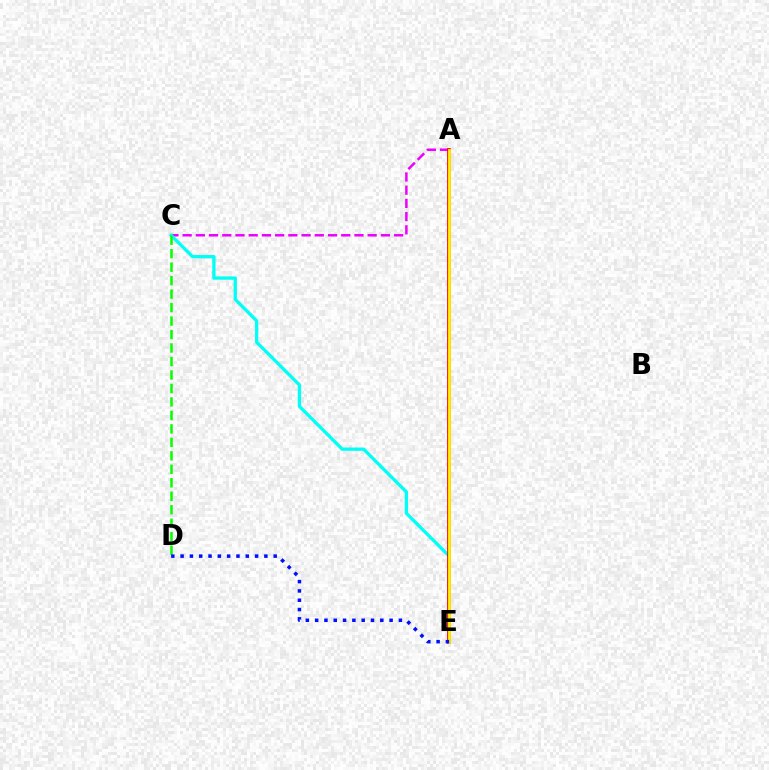{('A', 'C'): [{'color': '#ee00ff', 'line_style': 'dashed', 'thickness': 1.8}], ('C', 'E'): [{'color': '#00fff6', 'line_style': 'solid', 'thickness': 2.36}], ('A', 'E'): [{'color': '#ff0000', 'line_style': 'solid', 'thickness': 2.65}, {'color': '#fcf500', 'line_style': 'solid', 'thickness': 1.98}], ('C', 'D'): [{'color': '#08ff00', 'line_style': 'dashed', 'thickness': 1.83}], ('D', 'E'): [{'color': '#0010ff', 'line_style': 'dotted', 'thickness': 2.53}]}